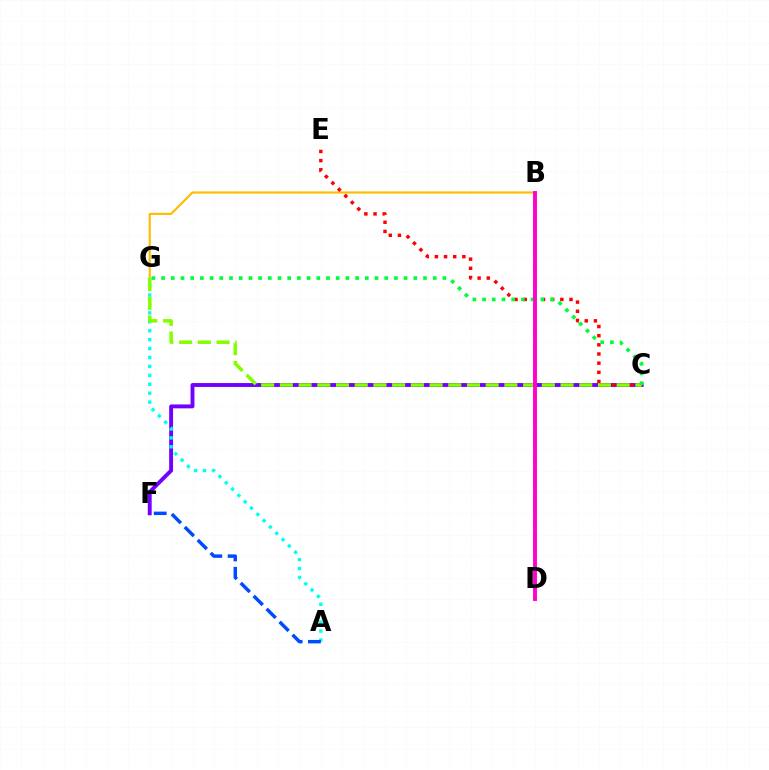{('B', 'G'): [{'color': '#ffbd00', 'line_style': 'solid', 'thickness': 1.56}], ('C', 'F'): [{'color': '#7200ff', 'line_style': 'solid', 'thickness': 2.8}], ('C', 'E'): [{'color': '#ff0000', 'line_style': 'dotted', 'thickness': 2.49}], ('A', 'G'): [{'color': '#00fff6', 'line_style': 'dotted', 'thickness': 2.42}], ('C', 'G'): [{'color': '#84ff00', 'line_style': 'dashed', 'thickness': 2.54}, {'color': '#00ff39', 'line_style': 'dotted', 'thickness': 2.64}], ('B', 'D'): [{'color': '#ff00cf', 'line_style': 'solid', 'thickness': 2.8}], ('A', 'F'): [{'color': '#004bff', 'line_style': 'dashed', 'thickness': 2.49}]}